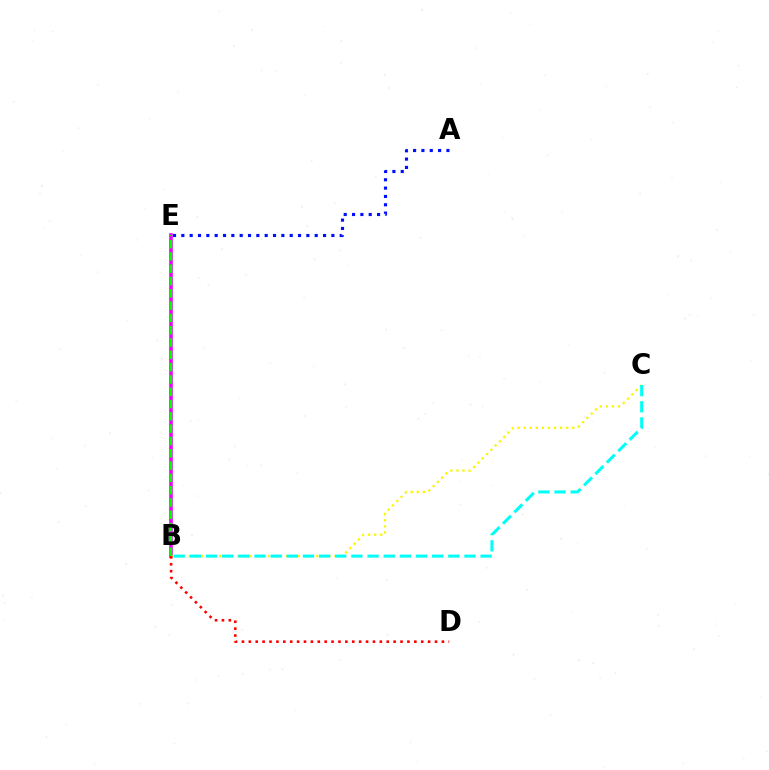{('B', 'E'): [{'color': '#ee00ff', 'line_style': 'solid', 'thickness': 2.59}, {'color': '#08ff00', 'line_style': 'dashed', 'thickness': 1.67}], ('B', 'C'): [{'color': '#fcf500', 'line_style': 'dotted', 'thickness': 1.65}, {'color': '#00fff6', 'line_style': 'dashed', 'thickness': 2.19}], ('A', 'E'): [{'color': '#0010ff', 'line_style': 'dotted', 'thickness': 2.26}], ('B', 'D'): [{'color': '#ff0000', 'line_style': 'dotted', 'thickness': 1.87}]}